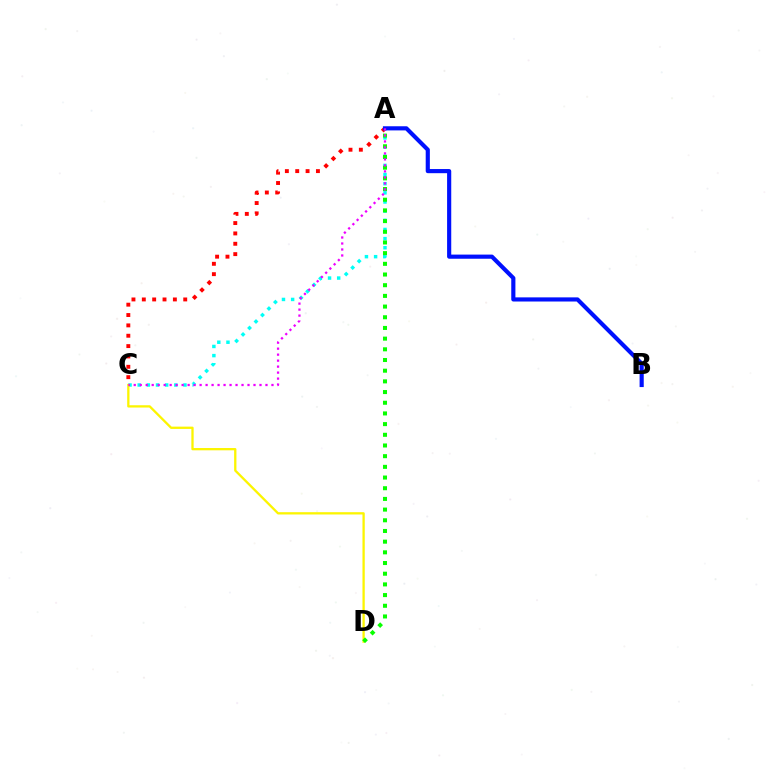{('A', 'C'): [{'color': '#00fff6', 'line_style': 'dotted', 'thickness': 2.49}, {'color': '#ff0000', 'line_style': 'dotted', 'thickness': 2.81}, {'color': '#ee00ff', 'line_style': 'dotted', 'thickness': 1.63}], ('C', 'D'): [{'color': '#fcf500', 'line_style': 'solid', 'thickness': 1.65}], ('A', 'D'): [{'color': '#08ff00', 'line_style': 'dotted', 'thickness': 2.9}], ('A', 'B'): [{'color': '#0010ff', 'line_style': 'solid', 'thickness': 2.98}]}